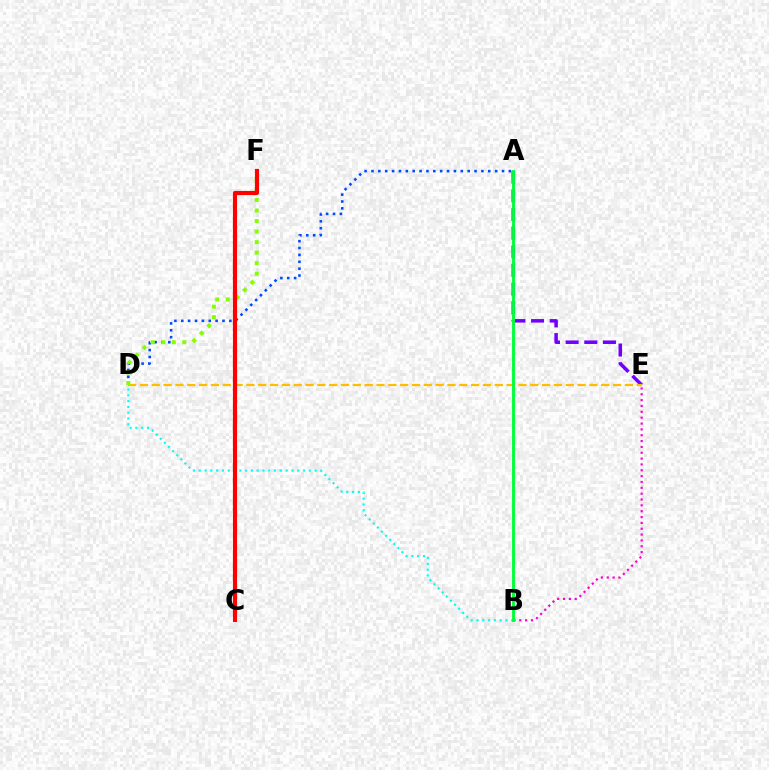{('A', 'E'): [{'color': '#7200ff', 'line_style': 'dashed', 'thickness': 2.53}], ('D', 'E'): [{'color': '#ffbd00', 'line_style': 'dashed', 'thickness': 1.61}], ('A', 'D'): [{'color': '#004bff', 'line_style': 'dotted', 'thickness': 1.87}], ('B', 'E'): [{'color': '#ff00cf', 'line_style': 'dotted', 'thickness': 1.59}], ('D', 'F'): [{'color': '#84ff00', 'line_style': 'dotted', 'thickness': 2.86}], ('B', 'D'): [{'color': '#00fff6', 'line_style': 'dotted', 'thickness': 1.57}], ('C', 'F'): [{'color': '#ff0000', 'line_style': 'solid', 'thickness': 2.99}], ('A', 'B'): [{'color': '#00ff39', 'line_style': 'solid', 'thickness': 2.08}]}